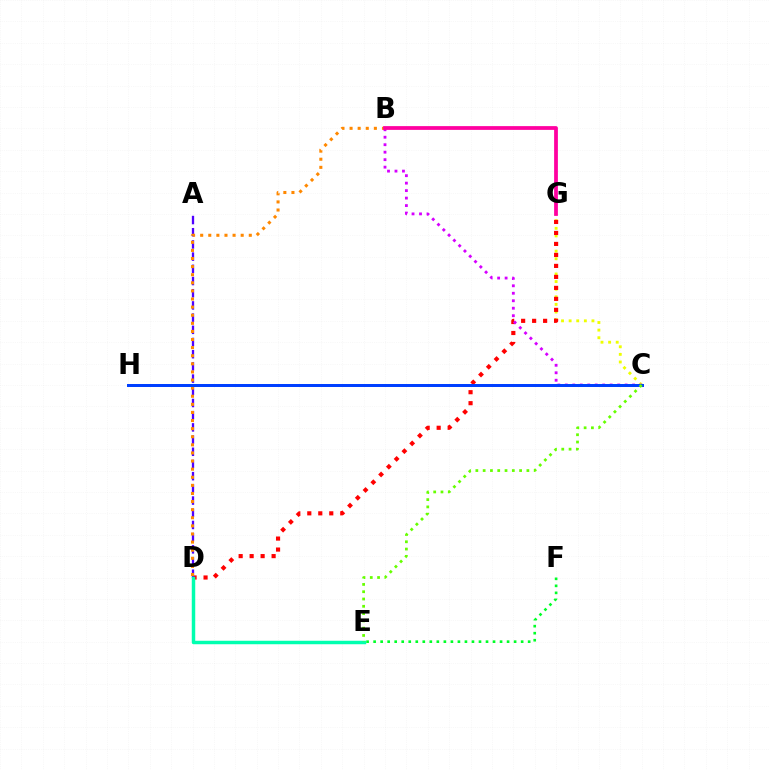{('C', 'G'): [{'color': '#eeff00', 'line_style': 'dotted', 'thickness': 2.07}], ('C', 'H'): [{'color': '#00c7ff', 'line_style': 'dashed', 'thickness': 2.02}, {'color': '#003fff', 'line_style': 'solid', 'thickness': 2.15}], ('D', 'G'): [{'color': '#ff0000', 'line_style': 'dotted', 'thickness': 2.99}], ('B', 'C'): [{'color': '#d600ff', 'line_style': 'dotted', 'thickness': 2.03}], ('A', 'D'): [{'color': '#4f00ff', 'line_style': 'dashed', 'thickness': 1.66}], ('D', 'E'): [{'color': '#00ffaf', 'line_style': 'solid', 'thickness': 2.5}], ('B', 'D'): [{'color': '#ff8800', 'line_style': 'dotted', 'thickness': 2.2}], ('B', 'G'): [{'color': '#ff00a0', 'line_style': 'solid', 'thickness': 2.71}], ('C', 'E'): [{'color': '#66ff00', 'line_style': 'dotted', 'thickness': 1.98}], ('E', 'F'): [{'color': '#00ff27', 'line_style': 'dotted', 'thickness': 1.91}]}